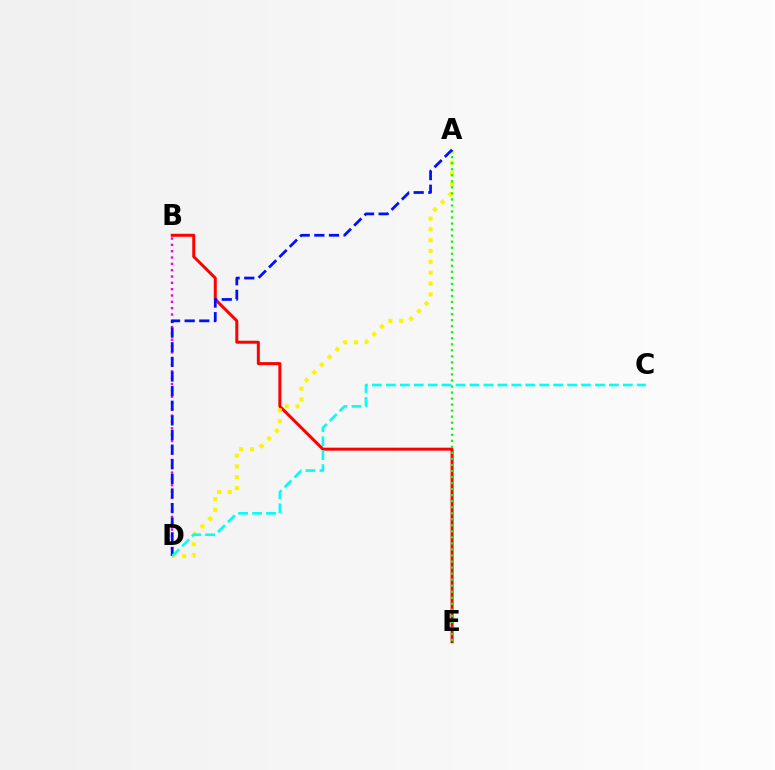{('B', 'E'): [{'color': '#ff0000', 'line_style': 'solid', 'thickness': 2.15}], ('B', 'D'): [{'color': '#ee00ff', 'line_style': 'dotted', 'thickness': 1.72}], ('A', 'D'): [{'color': '#fcf500', 'line_style': 'dotted', 'thickness': 2.94}, {'color': '#0010ff', 'line_style': 'dashed', 'thickness': 1.99}], ('A', 'E'): [{'color': '#08ff00', 'line_style': 'dotted', 'thickness': 1.64}], ('C', 'D'): [{'color': '#00fff6', 'line_style': 'dashed', 'thickness': 1.89}]}